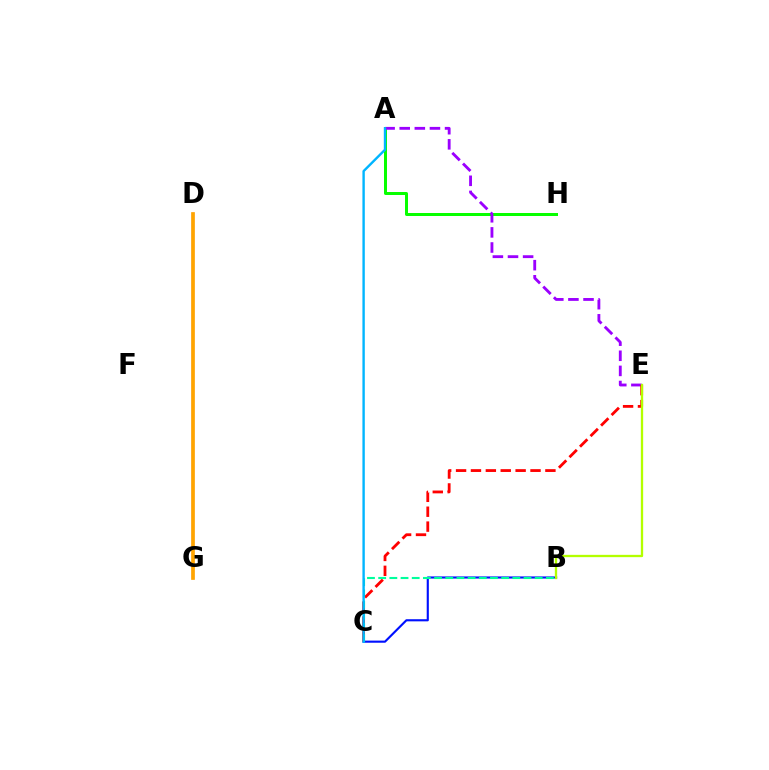{('B', 'C'): [{'color': '#0010ff', 'line_style': 'solid', 'thickness': 1.54}, {'color': '#00ff9d', 'line_style': 'dashed', 'thickness': 1.52}], ('A', 'H'): [{'color': '#08ff00', 'line_style': 'solid', 'thickness': 2.16}], ('D', 'G'): [{'color': '#ff00bd', 'line_style': 'solid', 'thickness': 1.58}, {'color': '#ffa500', 'line_style': 'solid', 'thickness': 2.66}], ('A', 'E'): [{'color': '#9b00ff', 'line_style': 'dashed', 'thickness': 2.05}], ('C', 'E'): [{'color': '#ff0000', 'line_style': 'dashed', 'thickness': 2.02}], ('A', 'C'): [{'color': '#00b5ff', 'line_style': 'solid', 'thickness': 1.72}], ('B', 'E'): [{'color': '#b3ff00', 'line_style': 'solid', 'thickness': 1.66}]}